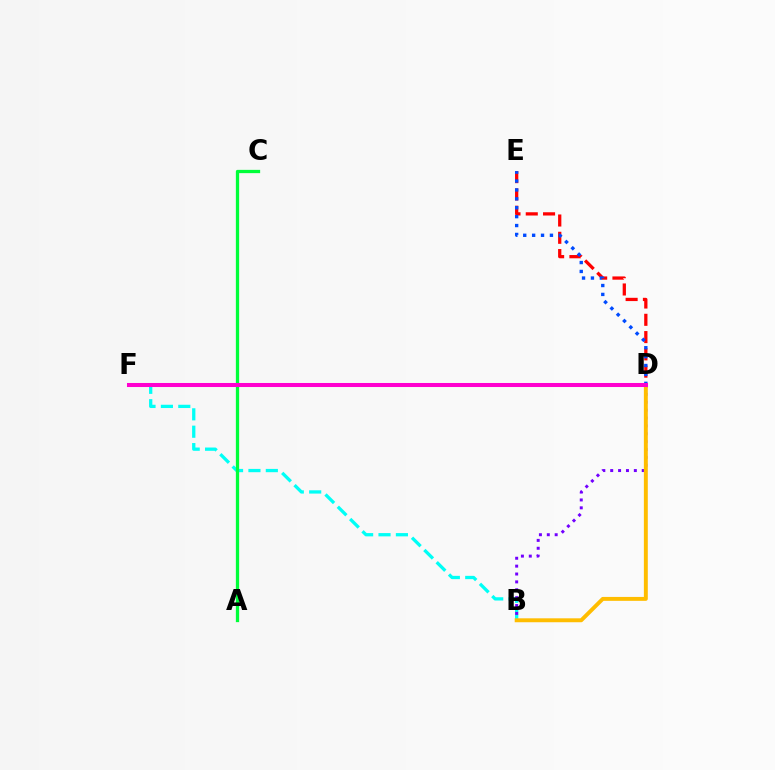{('B', 'F'): [{'color': '#00fff6', 'line_style': 'dashed', 'thickness': 2.36}], ('B', 'D'): [{'color': '#7200ff', 'line_style': 'dotted', 'thickness': 2.14}, {'color': '#ffbd00', 'line_style': 'solid', 'thickness': 2.82}], ('D', 'E'): [{'color': '#ff0000', 'line_style': 'dashed', 'thickness': 2.35}, {'color': '#004bff', 'line_style': 'dotted', 'thickness': 2.42}], ('A', 'C'): [{'color': '#00ff39', 'line_style': 'solid', 'thickness': 2.36}], ('D', 'F'): [{'color': '#84ff00', 'line_style': 'dotted', 'thickness': 1.89}, {'color': '#ff00cf', 'line_style': 'solid', 'thickness': 2.91}]}